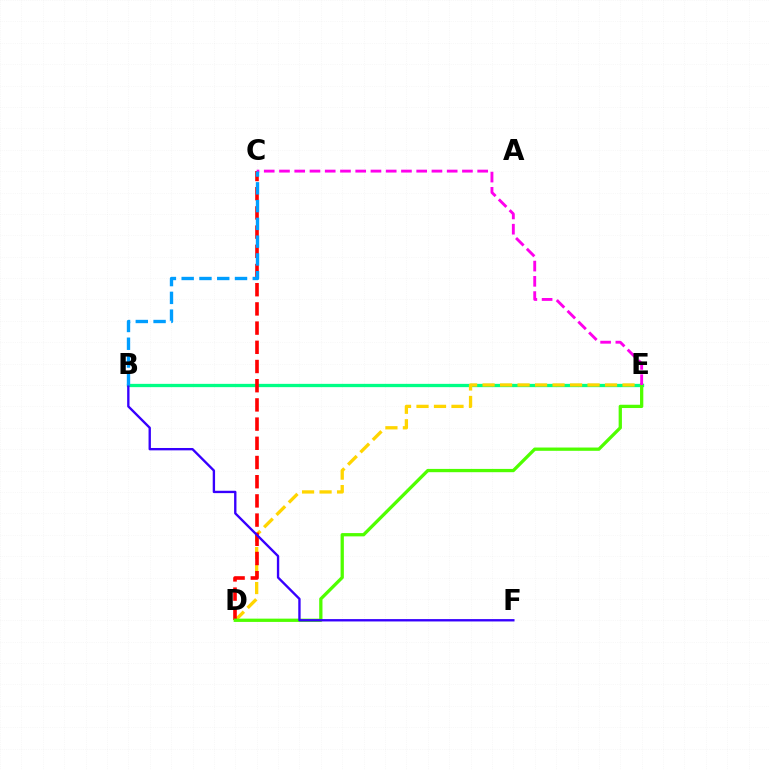{('B', 'E'): [{'color': '#00ff86', 'line_style': 'solid', 'thickness': 2.37}], ('D', 'E'): [{'color': '#ffd500', 'line_style': 'dashed', 'thickness': 2.38}, {'color': '#4fff00', 'line_style': 'solid', 'thickness': 2.36}], ('C', 'D'): [{'color': '#ff0000', 'line_style': 'dashed', 'thickness': 2.61}], ('B', 'F'): [{'color': '#3700ff', 'line_style': 'solid', 'thickness': 1.7}], ('C', 'E'): [{'color': '#ff00ed', 'line_style': 'dashed', 'thickness': 2.07}], ('B', 'C'): [{'color': '#009eff', 'line_style': 'dashed', 'thickness': 2.41}]}